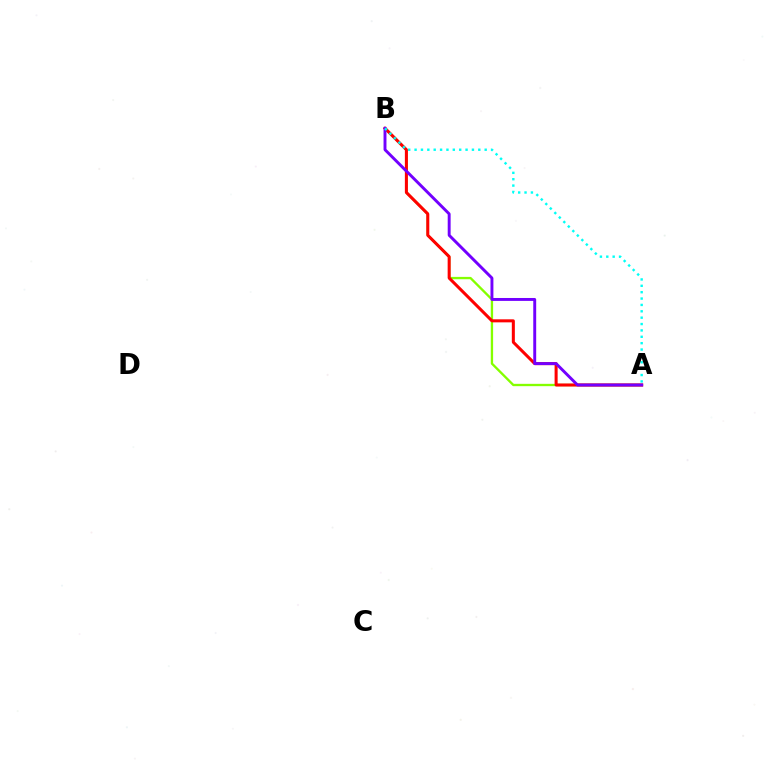{('A', 'B'): [{'color': '#84ff00', 'line_style': 'solid', 'thickness': 1.68}, {'color': '#ff0000', 'line_style': 'solid', 'thickness': 2.18}, {'color': '#7200ff', 'line_style': 'solid', 'thickness': 2.1}, {'color': '#00fff6', 'line_style': 'dotted', 'thickness': 1.73}]}